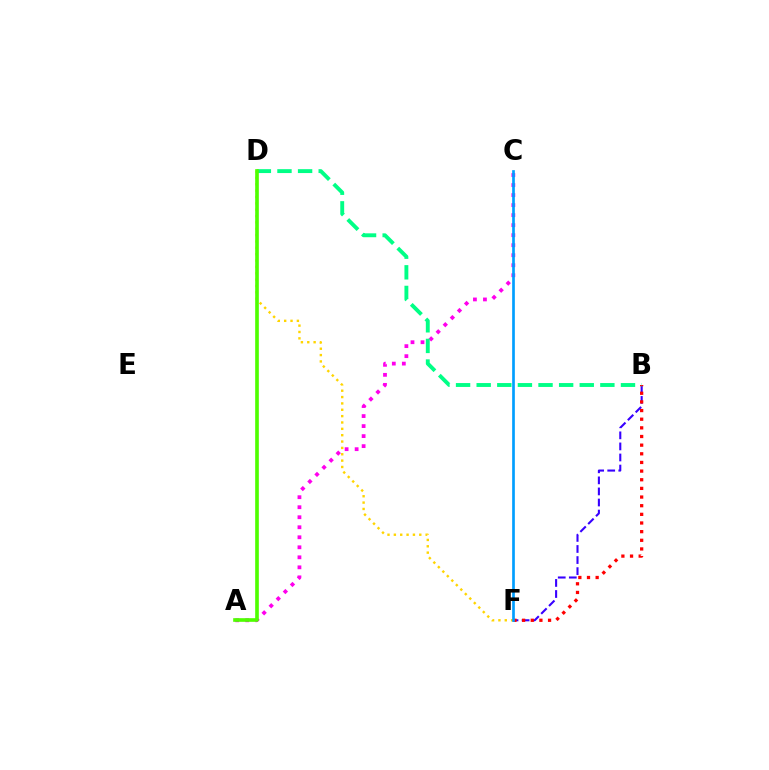{('A', 'C'): [{'color': '#ff00ed', 'line_style': 'dotted', 'thickness': 2.72}], ('B', 'F'): [{'color': '#3700ff', 'line_style': 'dashed', 'thickness': 1.5}, {'color': '#ff0000', 'line_style': 'dotted', 'thickness': 2.35}], ('D', 'F'): [{'color': '#ffd500', 'line_style': 'dotted', 'thickness': 1.73}], ('B', 'D'): [{'color': '#00ff86', 'line_style': 'dashed', 'thickness': 2.8}], ('A', 'D'): [{'color': '#4fff00', 'line_style': 'solid', 'thickness': 2.63}], ('C', 'F'): [{'color': '#009eff', 'line_style': 'solid', 'thickness': 1.93}]}